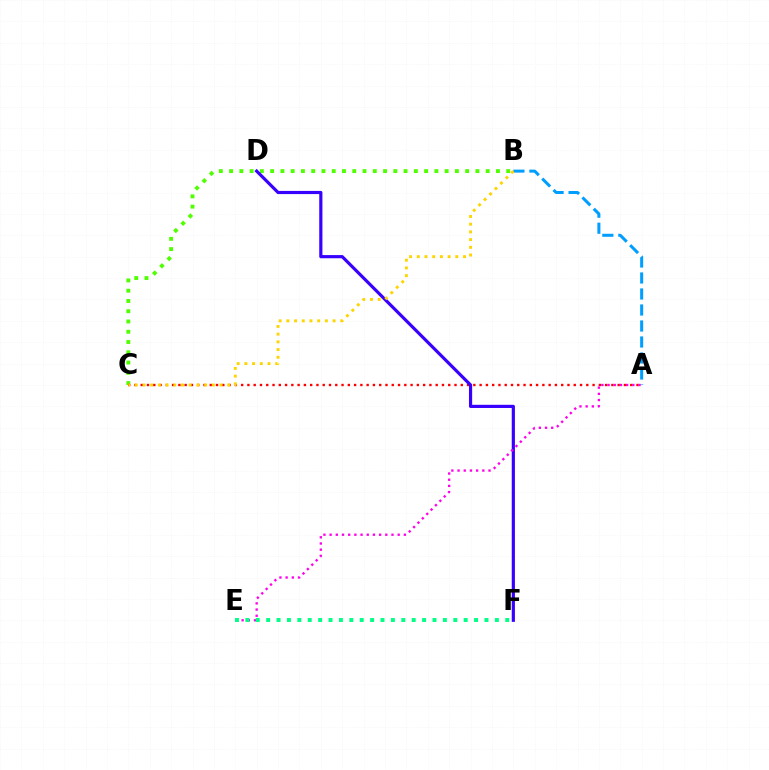{('A', 'B'): [{'color': '#009eff', 'line_style': 'dashed', 'thickness': 2.17}], ('B', 'C'): [{'color': '#4fff00', 'line_style': 'dotted', 'thickness': 2.79}, {'color': '#ffd500', 'line_style': 'dotted', 'thickness': 2.09}], ('A', 'C'): [{'color': '#ff0000', 'line_style': 'dotted', 'thickness': 1.71}], ('D', 'F'): [{'color': '#3700ff', 'line_style': 'solid', 'thickness': 2.28}], ('A', 'E'): [{'color': '#ff00ed', 'line_style': 'dotted', 'thickness': 1.68}], ('E', 'F'): [{'color': '#00ff86', 'line_style': 'dotted', 'thickness': 2.82}]}